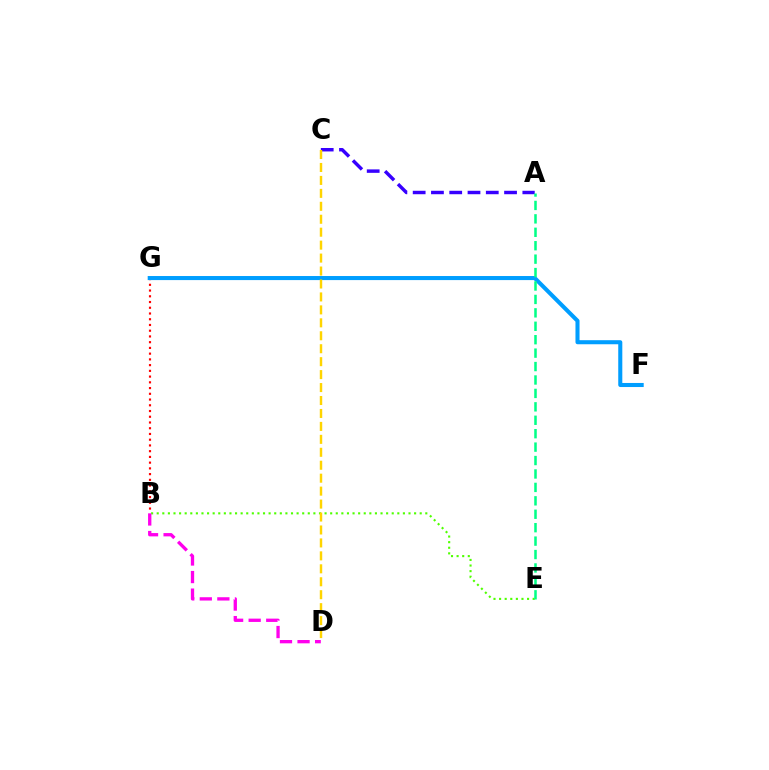{('B', 'E'): [{'color': '#4fff00', 'line_style': 'dotted', 'thickness': 1.52}], ('B', 'D'): [{'color': '#ff00ed', 'line_style': 'dashed', 'thickness': 2.39}], ('B', 'G'): [{'color': '#ff0000', 'line_style': 'dotted', 'thickness': 1.56}], ('F', 'G'): [{'color': '#009eff', 'line_style': 'solid', 'thickness': 2.93}], ('A', 'C'): [{'color': '#3700ff', 'line_style': 'dashed', 'thickness': 2.48}], ('A', 'E'): [{'color': '#00ff86', 'line_style': 'dashed', 'thickness': 1.82}], ('C', 'D'): [{'color': '#ffd500', 'line_style': 'dashed', 'thickness': 1.76}]}